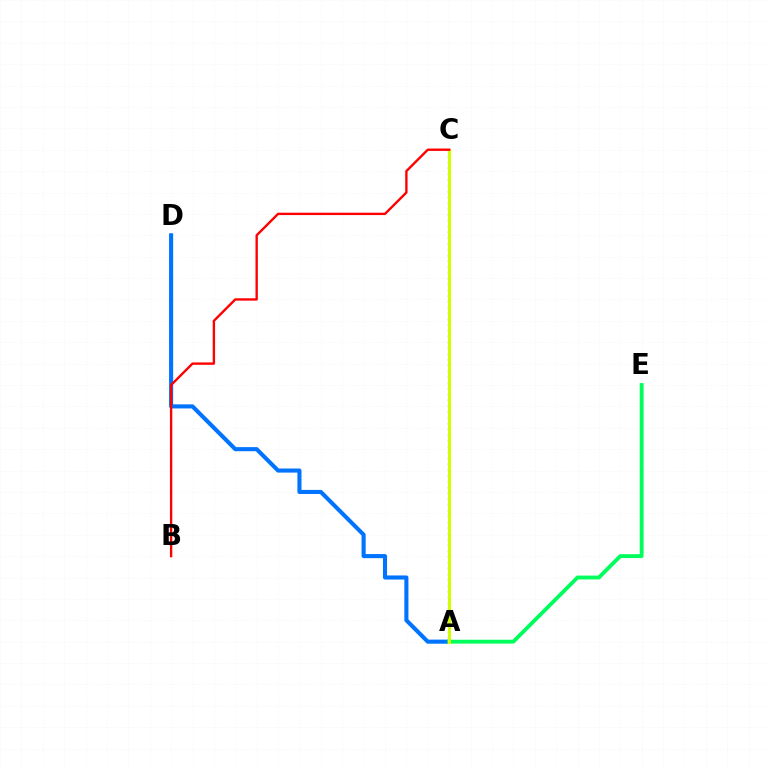{('A', 'D'): [{'color': '#0074ff', 'line_style': 'solid', 'thickness': 2.95}], ('A', 'E'): [{'color': '#00ff5c', 'line_style': 'solid', 'thickness': 2.78}], ('A', 'C'): [{'color': '#b900ff', 'line_style': 'dotted', 'thickness': 1.58}, {'color': '#d1ff00', 'line_style': 'solid', 'thickness': 2.24}], ('B', 'C'): [{'color': '#ff0000', 'line_style': 'solid', 'thickness': 1.71}]}